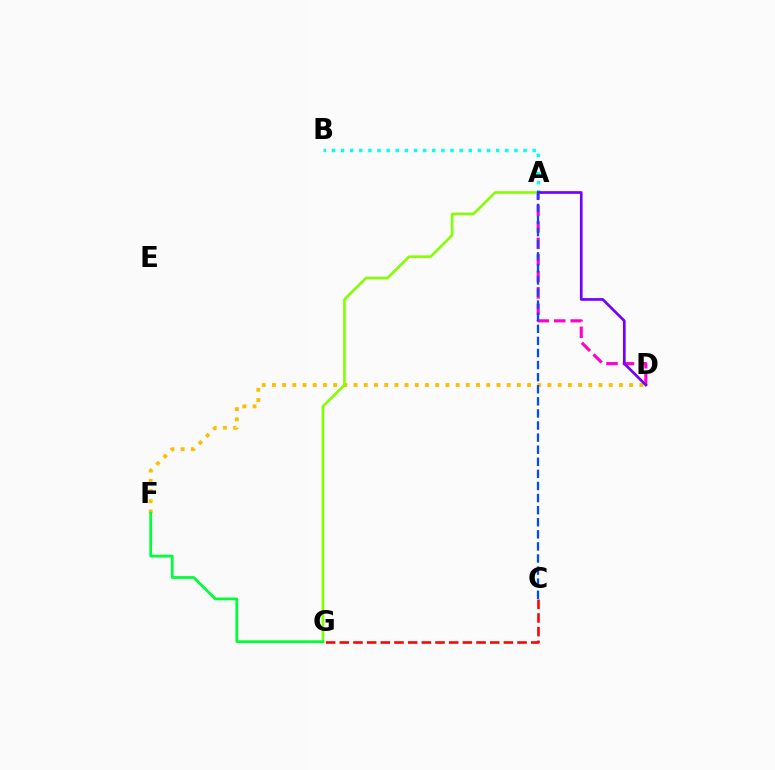{('A', 'B'): [{'color': '#00fff6', 'line_style': 'dotted', 'thickness': 2.48}], ('A', 'D'): [{'color': '#ff00cf', 'line_style': 'dashed', 'thickness': 2.24}, {'color': '#7200ff', 'line_style': 'solid', 'thickness': 1.93}], ('C', 'G'): [{'color': '#ff0000', 'line_style': 'dashed', 'thickness': 1.86}], ('D', 'F'): [{'color': '#ffbd00', 'line_style': 'dotted', 'thickness': 2.77}], ('A', 'G'): [{'color': '#84ff00', 'line_style': 'solid', 'thickness': 1.89}], ('F', 'G'): [{'color': '#00ff39', 'line_style': 'solid', 'thickness': 1.99}], ('A', 'C'): [{'color': '#004bff', 'line_style': 'dashed', 'thickness': 1.64}]}